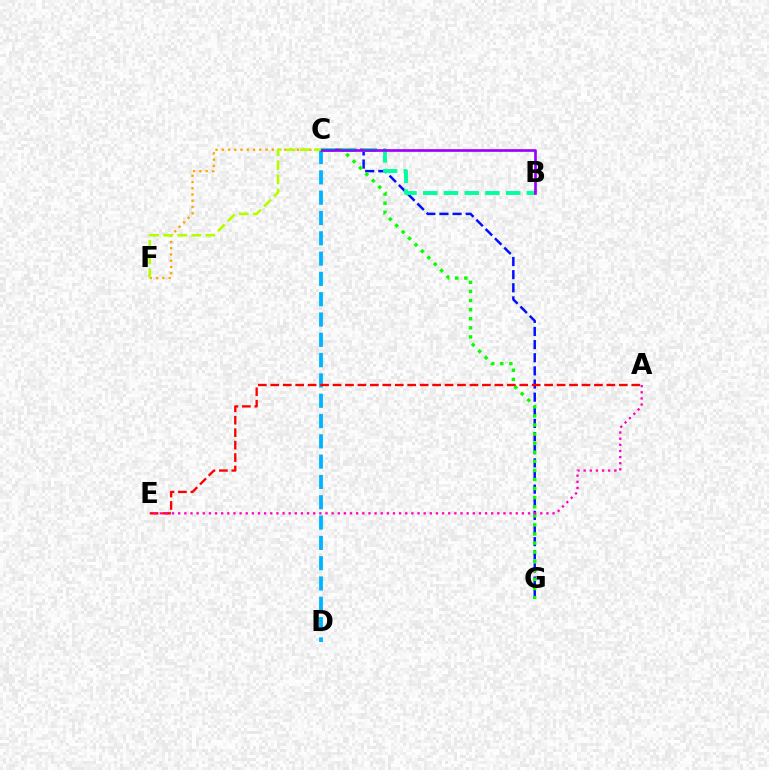{('C', 'G'): [{'color': '#0010ff', 'line_style': 'dashed', 'thickness': 1.78}, {'color': '#08ff00', 'line_style': 'dotted', 'thickness': 2.47}], ('C', 'D'): [{'color': '#00b5ff', 'line_style': 'dashed', 'thickness': 2.76}], ('C', 'F'): [{'color': '#ffa500', 'line_style': 'dotted', 'thickness': 1.7}, {'color': '#b3ff00', 'line_style': 'dashed', 'thickness': 1.91}], ('A', 'E'): [{'color': '#ff0000', 'line_style': 'dashed', 'thickness': 1.69}, {'color': '#ff00bd', 'line_style': 'dotted', 'thickness': 1.67}], ('B', 'C'): [{'color': '#00ff9d', 'line_style': 'dashed', 'thickness': 2.81}, {'color': '#9b00ff', 'line_style': 'solid', 'thickness': 1.92}]}